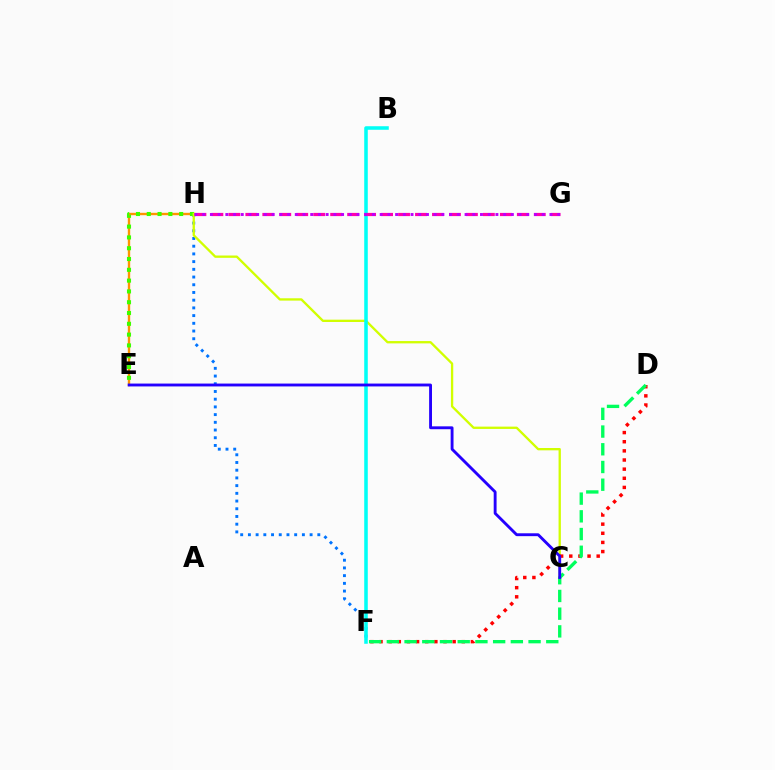{('E', 'H'): [{'color': '#ff9400', 'line_style': 'solid', 'thickness': 1.72}, {'color': '#3dff00', 'line_style': 'dotted', 'thickness': 2.93}], ('F', 'H'): [{'color': '#0074ff', 'line_style': 'dotted', 'thickness': 2.1}], ('C', 'H'): [{'color': '#d1ff00', 'line_style': 'solid', 'thickness': 1.67}], ('D', 'F'): [{'color': '#ff0000', 'line_style': 'dotted', 'thickness': 2.48}, {'color': '#00ff5c', 'line_style': 'dashed', 'thickness': 2.41}], ('B', 'F'): [{'color': '#00fff6', 'line_style': 'solid', 'thickness': 2.55}], ('G', 'H'): [{'color': '#ff00ac', 'line_style': 'dashed', 'thickness': 2.31}, {'color': '#b900ff', 'line_style': 'dotted', 'thickness': 2.1}], ('C', 'E'): [{'color': '#2500ff', 'line_style': 'solid', 'thickness': 2.07}]}